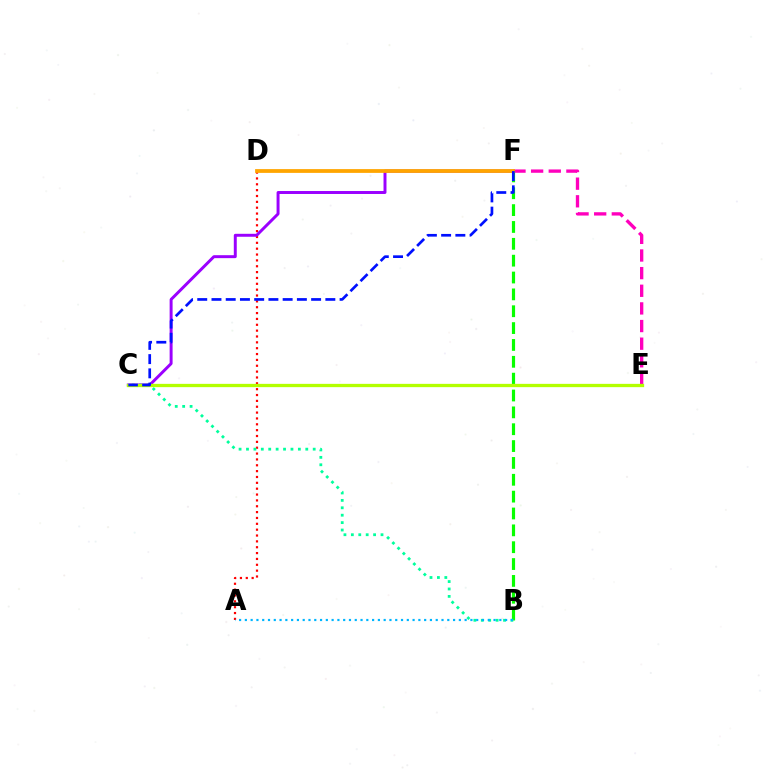{('E', 'F'): [{'color': '#ff00bd', 'line_style': 'dashed', 'thickness': 2.4}], ('A', 'D'): [{'color': '#ff0000', 'line_style': 'dotted', 'thickness': 1.59}], ('B', 'F'): [{'color': '#08ff00', 'line_style': 'dashed', 'thickness': 2.29}], ('B', 'C'): [{'color': '#00ff9d', 'line_style': 'dotted', 'thickness': 2.01}], ('C', 'F'): [{'color': '#9b00ff', 'line_style': 'solid', 'thickness': 2.13}, {'color': '#0010ff', 'line_style': 'dashed', 'thickness': 1.93}], ('D', 'F'): [{'color': '#ffa500', 'line_style': 'solid', 'thickness': 2.72}], ('A', 'B'): [{'color': '#00b5ff', 'line_style': 'dotted', 'thickness': 1.57}], ('C', 'E'): [{'color': '#b3ff00', 'line_style': 'solid', 'thickness': 2.37}]}